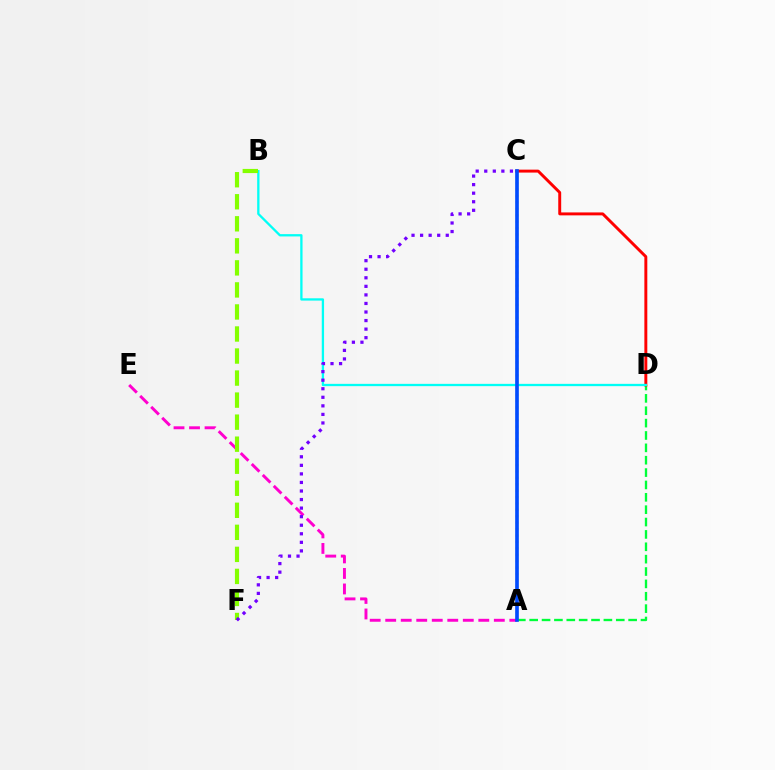{('A', 'C'): [{'color': '#ffbd00', 'line_style': 'dotted', 'thickness': 1.74}, {'color': '#004bff', 'line_style': 'solid', 'thickness': 2.63}], ('A', 'D'): [{'color': '#00ff39', 'line_style': 'dashed', 'thickness': 1.68}], ('C', 'D'): [{'color': '#ff0000', 'line_style': 'solid', 'thickness': 2.11}], ('A', 'E'): [{'color': '#ff00cf', 'line_style': 'dashed', 'thickness': 2.11}], ('B', 'D'): [{'color': '#00fff6', 'line_style': 'solid', 'thickness': 1.66}], ('B', 'F'): [{'color': '#84ff00', 'line_style': 'dashed', 'thickness': 2.99}], ('C', 'F'): [{'color': '#7200ff', 'line_style': 'dotted', 'thickness': 2.32}]}